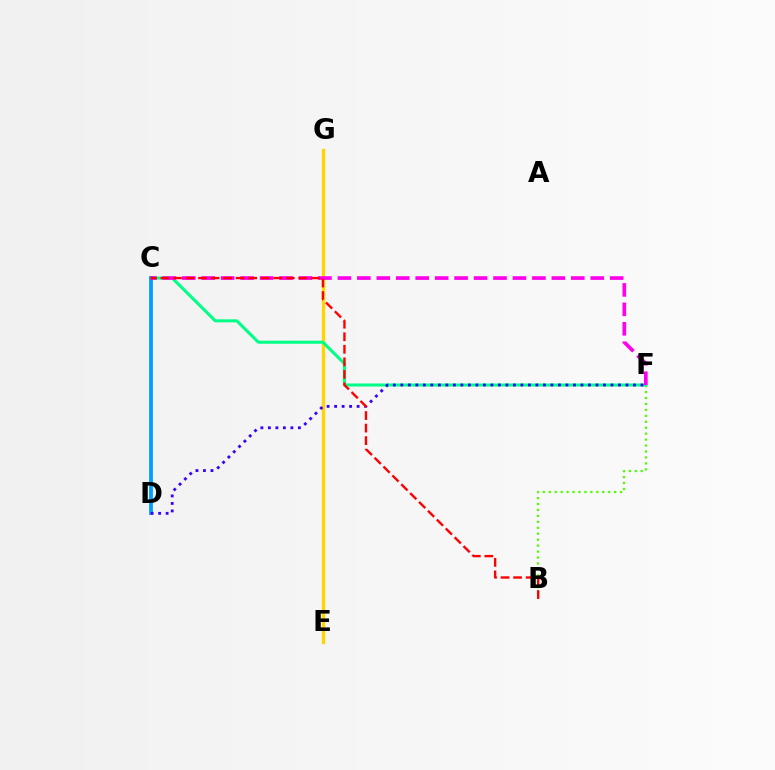{('B', 'F'): [{'color': '#4fff00', 'line_style': 'dotted', 'thickness': 1.62}], ('E', 'G'): [{'color': '#ffd500', 'line_style': 'solid', 'thickness': 2.37}], ('C', 'F'): [{'color': '#00ff86', 'line_style': 'solid', 'thickness': 2.19}, {'color': '#ff00ed', 'line_style': 'dashed', 'thickness': 2.64}], ('C', 'D'): [{'color': '#009eff', 'line_style': 'solid', 'thickness': 2.72}], ('D', 'F'): [{'color': '#3700ff', 'line_style': 'dotted', 'thickness': 2.04}], ('B', 'C'): [{'color': '#ff0000', 'line_style': 'dashed', 'thickness': 1.7}]}